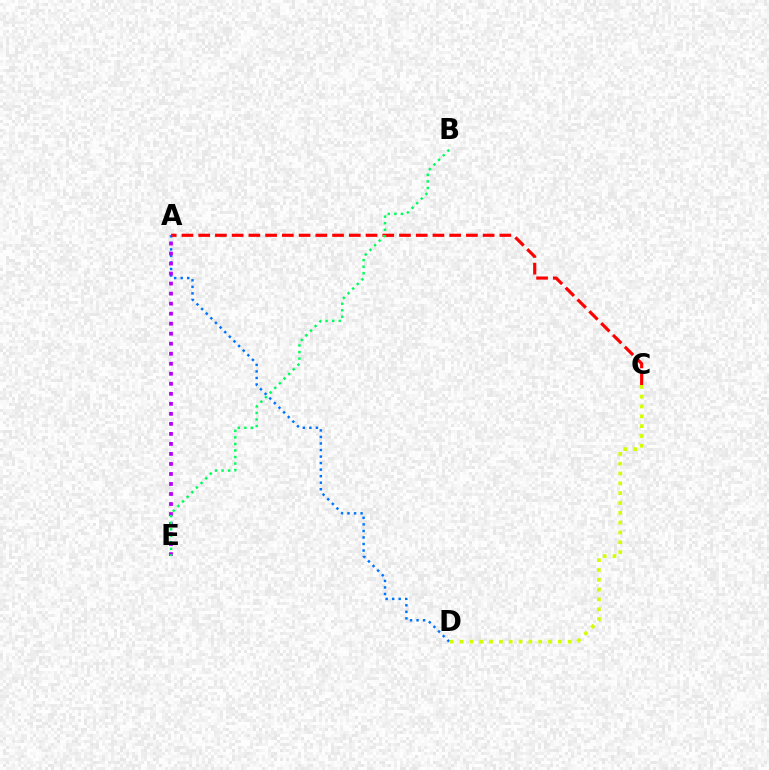{('A', 'D'): [{'color': '#0074ff', 'line_style': 'dotted', 'thickness': 1.78}], ('C', 'D'): [{'color': '#d1ff00', 'line_style': 'dotted', 'thickness': 2.67}], ('A', 'C'): [{'color': '#ff0000', 'line_style': 'dashed', 'thickness': 2.27}], ('A', 'E'): [{'color': '#b900ff', 'line_style': 'dotted', 'thickness': 2.72}], ('B', 'E'): [{'color': '#00ff5c', 'line_style': 'dotted', 'thickness': 1.78}]}